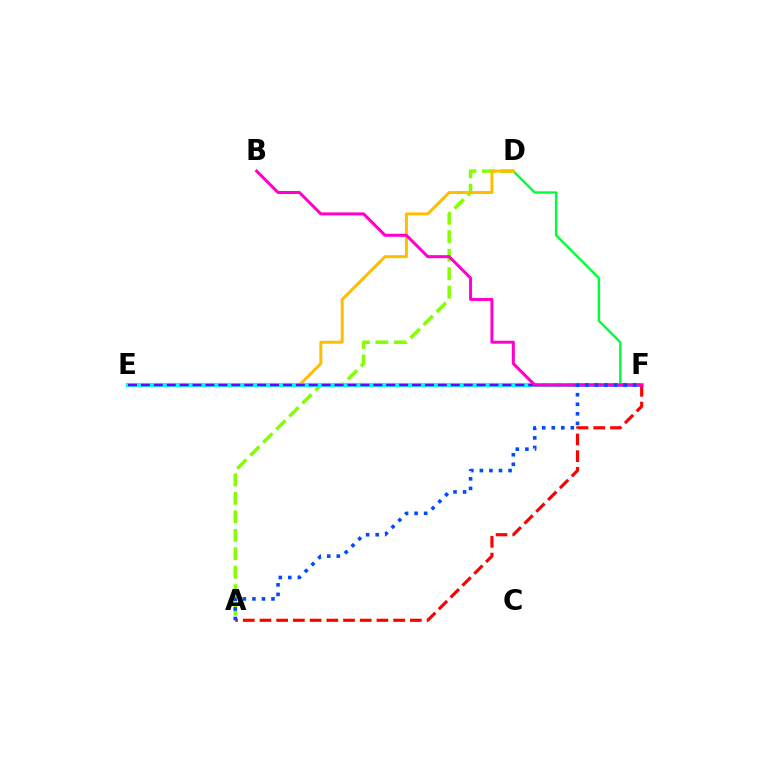{('D', 'F'): [{'color': '#00ff39', 'line_style': 'solid', 'thickness': 1.74}], ('A', 'D'): [{'color': '#84ff00', 'line_style': 'dashed', 'thickness': 2.51}], ('D', 'E'): [{'color': '#ffbd00', 'line_style': 'solid', 'thickness': 2.13}], ('E', 'F'): [{'color': '#00fff6', 'line_style': 'solid', 'thickness': 3.0}, {'color': '#7200ff', 'line_style': 'dashed', 'thickness': 1.75}], ('A', 'F'): [{'color': '#ff0000', 'line_style': 'dashed', 'thickness': 2.27}, {'color': '#004bff', 'line_style': 'dotted', 'thickness': 2.6}], ('B', 'F'): [{'color': '#ff00cf', 'line_style': 'solid', 'thickness': 2.17}]}